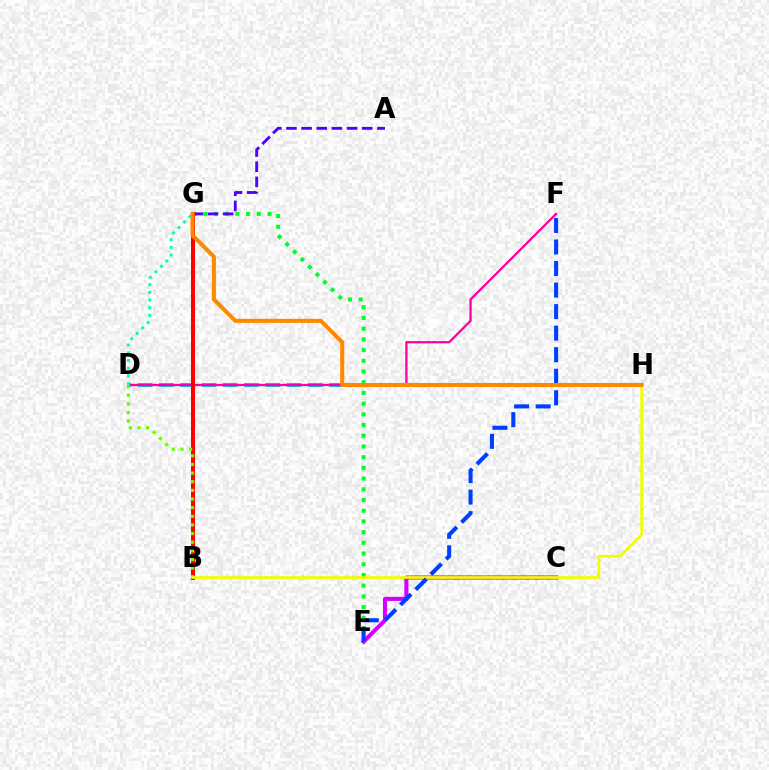{('E', 'G'): [{'color': '#00ff27', 'line_style': 'dotted', 'thickness': 2.91}], ('D', 'H'): [{'color': '#00c7ff', 'line_style': 'dashed', 'thickness': 2.89}], ('D', 'F'): [{'color': '#ff00a0', 'line_style': 'solid', 'thickness': 1.64}], ('A', 'G'): [{'color': '#4f00ff', 'line_style': 'dashed', 'thickness': 2.06}], ('B', 'G'): [{'color': '#ff0000', 'line_style': 'solid', 'thickness': 2.9}], ('B', 'D'): [{'color': '#66ff00', 'line_style': 'dotted', 'thickness': 2.35}], ('C', 'E'): [{'color': '#d600ff', 'line_style': 'solid', 'thickness': 2.93}], ('B', 'H'): [{'color': '#eeff00', 'line_style': 'solid', 'thickness': 1.96}], ('E', 'F'): [{'color': '#003fff', 'line_style': 'dashed', 'thickness': 2.93}], ('G', 'H'): [{'color': '#ff8800', 'line_style': 'solid', 'thickness': 2.92}], ('D', 'G'): [{'color': '#00ffaf', 'line_style': 'dotted', 'thickness': 2.09}]}